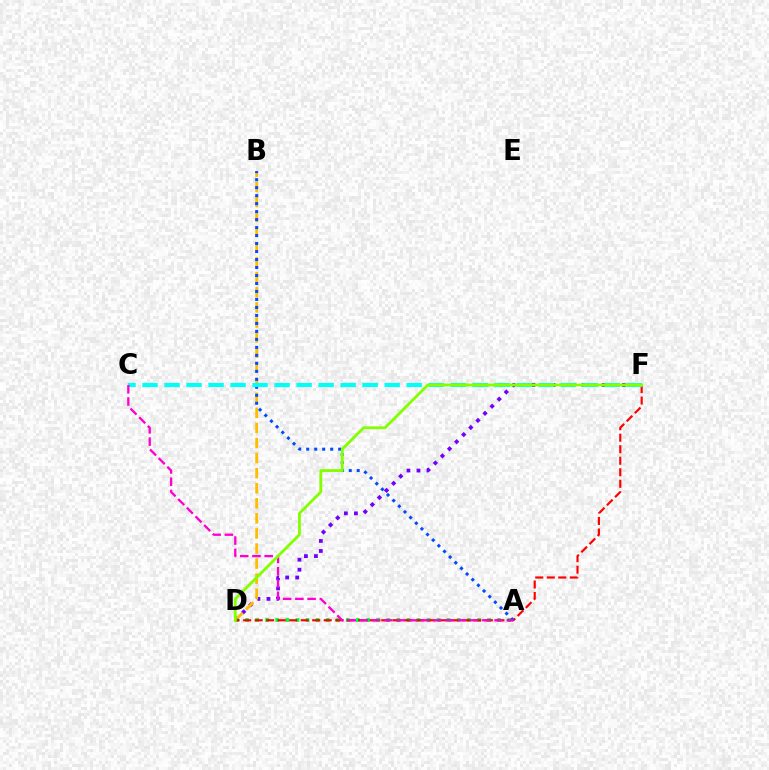{('D', 'F'): [{'color': '#7200ff', 'line_style': 'dotted', 'thickness': 2.73}, {'color': '#ff0000', 'line_style': 'dashed', 'thickness': 1.56}, {'color': '#84ff00', 'line_style': 'solid', 'thickness': 2.05}], ('B', 'D'): [{'color': '#ffbd00', 'line_style': 'dashed', 'thickness': 2.05}], ('A', 'D'): [{'color': '#00ff39', 'line_style': 'dotted', 'thickness': 2.74}], ('A', 'B'): [{'color': '#004bff', 'line_style': 'dotted', 'thickness': 2.17}], ('C', 'F'): [{'color': '#00fff6', 'line_style': 'dashed', 'thickness': 2.99}], ('A', 'C'): [{'color': '#ff00cf', 'line_style': 'dashed', 'thickness': 1.66}]}